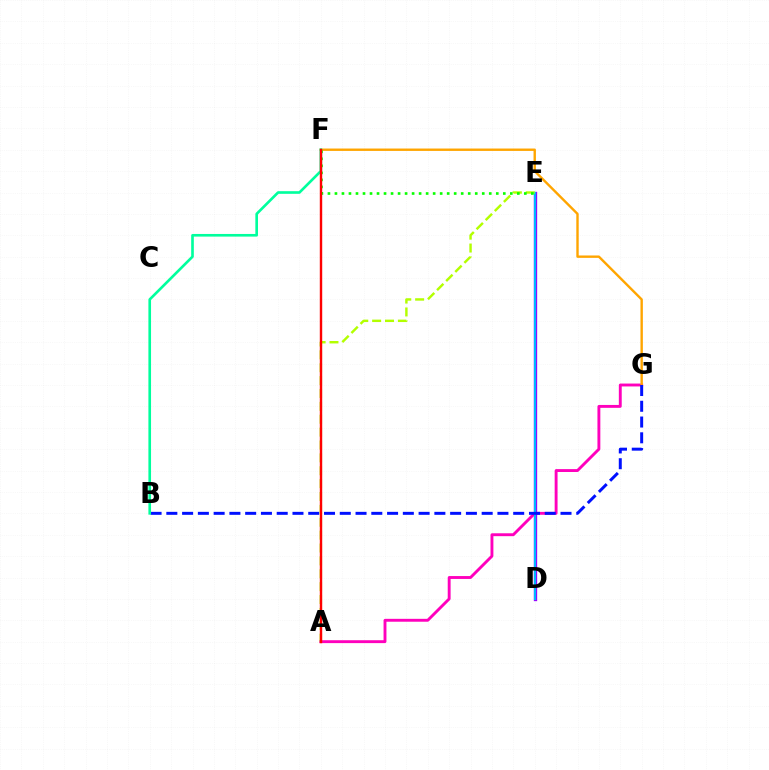{('A', 'G'): [{'color': '#ff00bd', 'line_style': 'solid', 'thickness': 2.08}], ('D', 'E'): [{'color': '#9b00ff', 'line_style': 'solid', 'thickness': 2.39}, {'color': '#00b5ff', 'line_style': 'solid', 'thickness': 1.56}], ('F', 'G'): [{'color': '#ffa500', 'line_style': 'solid', 'thickness': 1.72}], ('B', 'G'): [{'color': '#0010ff', 'line_style': 'dashed', 'thickness': 2.14}], ('B', 'F'): [{'color': '#00ff9d', 'line_style': 'solid', 'thickness': 1.9}], ('A', 'E'): [{'color': '#b3ff00', 'line_style': 'dashed', 'thickness': 1.75}], ('E', 'F'): [{'color': '#08ff00', 'line_style': 'dotted', 'thickness': 1.91}], ('A', 'F'): [{'color': '#ff0000', 'line_style': 'solid', 'thickness': 1.74}]}